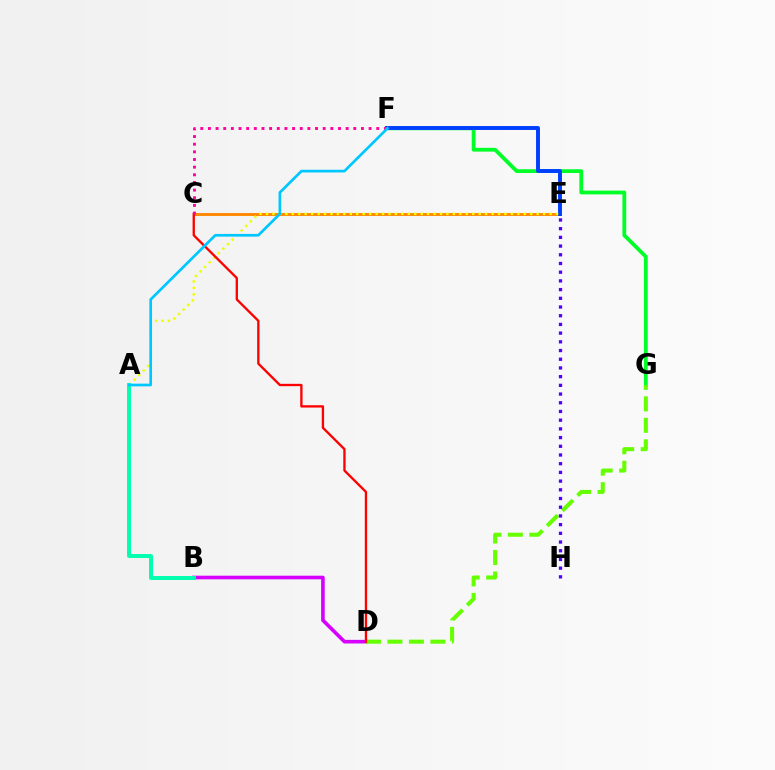{('C', 'E'): [{'color': '#ff8800', 'line_style': 'solid', 'thickness': 2.09}], ('F', 'G'): [{'color': '#00ff27', 'line_style': 'solid', 'thickness': 2.72}], ('B', 'D'): [{'color': '#d600ff', 'line_style': 'solid', 'thickness': 2.6}], ('E', 'F'): [{'color': '#003fff', 'line_style': 'solid', 'thickness': 2.82}], ('D', 'G'): [{'color': '#66ff00', 'line_style': 'dashed', 'thickness': 2.92}], ('E', 'H'): [{'color': '#4f00ff', 'line_style': 'dotted', 'thickness': 2.37}], ('A', 'E'): [{'color': '#eeff00', 'line_style': 'dotted', 'thickness': 1.75}], ('C', 'D'): [{'color': '#ff0000', 'line_style': 'solid', 'thickness': 1.68}], ('C', 'F'): [{'color': '#ff00a0', 'line_style': 'dotted', 'thickness': 2.08}], ('A', 'B'): [{'color': '#00ffaf', 'line_style': 'solid', 'thickness': 2.84}], ('A', 'F'): [{'color': '#00c7ff', 'line_style': 'solid', 'thickness': 1.94}]}